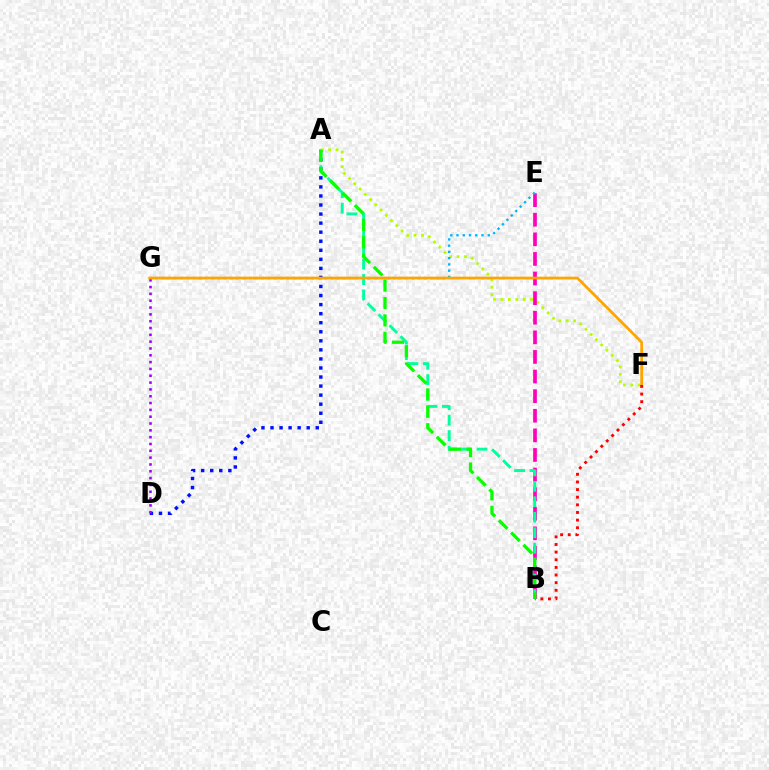{('A', 'D'): [{'color': '#0010ff', 'line_style': 'dotted', 'thickness': 2.46}], ('A', 'F'): [{'color': '#b3ff00', 'line_style': 'dotted', 'thickness': 2.01}], ('B', 'E'): [{'color': '#ff00bd', 'line_style': 'dashed', 'thickness': 2.66}], ('E', 'G'): [{'color': '#00b5ff', 'line_style': 'dotted', 'thickness': 1.7}], ('D', 'G'): [{'color': '#9b00ff', 'line_style': 'dotted', 'thickness': 1.85}], ('A', 'B'): [{'color': '#00ff9d', 'line_style': 'dashed', 'thickness': 2.1}, {'color': '#08ff00', 'line_style': 'dashed', 'thickness': 2.36}], ('F', 'G'): [{'color': '#ffa500', 'line_style': 'solid', 'thickness': 1.99}], ('B', 'F'): [{'color': '#ff0000', 'line_style': 'dotted', 'thickness': 2.07}]}